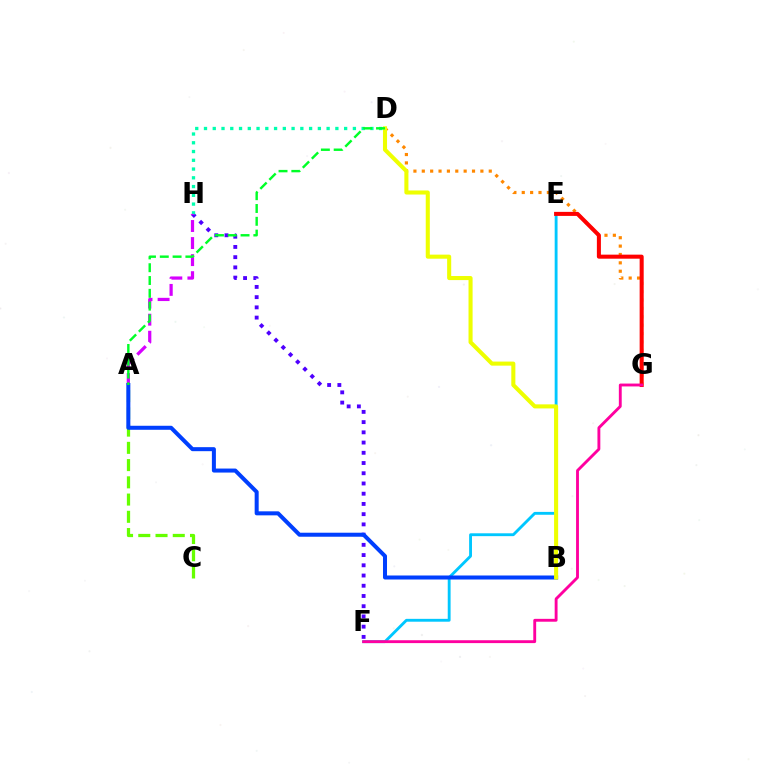{('D', 'G'): [{'color': '#ff8800', 'line_style': 'dotted', 'thickness': 2.27}], ('F', 'H'): [{'color': '#4f00ff', 'line_style': 'dotted', 'thickness': 2.78}], ('D', 'H'): [{'color': '#00ffaf', 'line_style': 'dotted', 'thickness': 2.38}], ('E', 'F'): [{'color': '#00c7ff', 'line_style': 'solid', 'thickness': 2.06}], ('A', 'H'): [{'color': '#d600ff', 'line_style': 'dashed', 'thickness': 2.32}], ('A', 'C'): [{'color': '#66ff00', 'line_style': 'dashed', 'thickness': 2.34}], ('A', 'B'): [{'color': '#003fff', 'line_style': 'solid', 'thickness': 2.89}], ('B', 'D'): [{'color': '#eeff00', 'line_style': 'solid', 'thickness': 2.93}], ('E', 'G'): [{'color': '#ff0000', 'line_style': 'solid', 'thickness': 2.91}], ('F', 'G'): [{'color': '#ff00a0', 'line_style': 'solid', 'thickness': 2.07}], ('A', 'D'): [{'color': '#00ff27', 'line_style': 'dashed', 'thickness': 1.74}]}